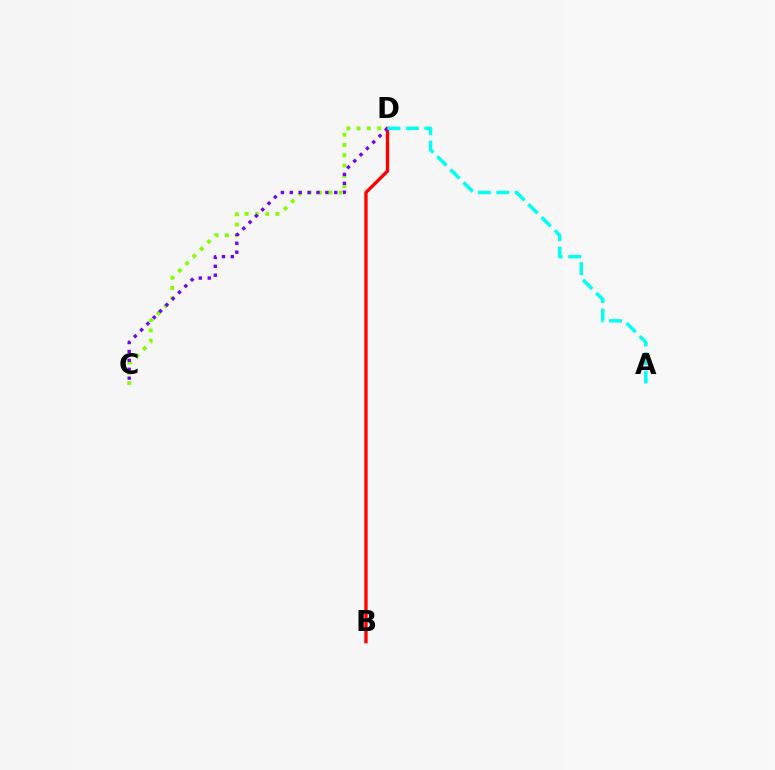{('B', 'D'): [{'color': '#ff0000', 'line_style': 'solid', 'thickness': 2.41}], ('C', 'D'): [{'color': '#84ff00', 'line_style': 'dotted', 'thickness': 2.79}, {'color': '#7200ff', 'line_style': 'dotted', 'thickness': 2.42}], ('A', 'D'): [{'color': '#00fff6', 'line_style': 'dashed', 'thickness': 2.51}]}